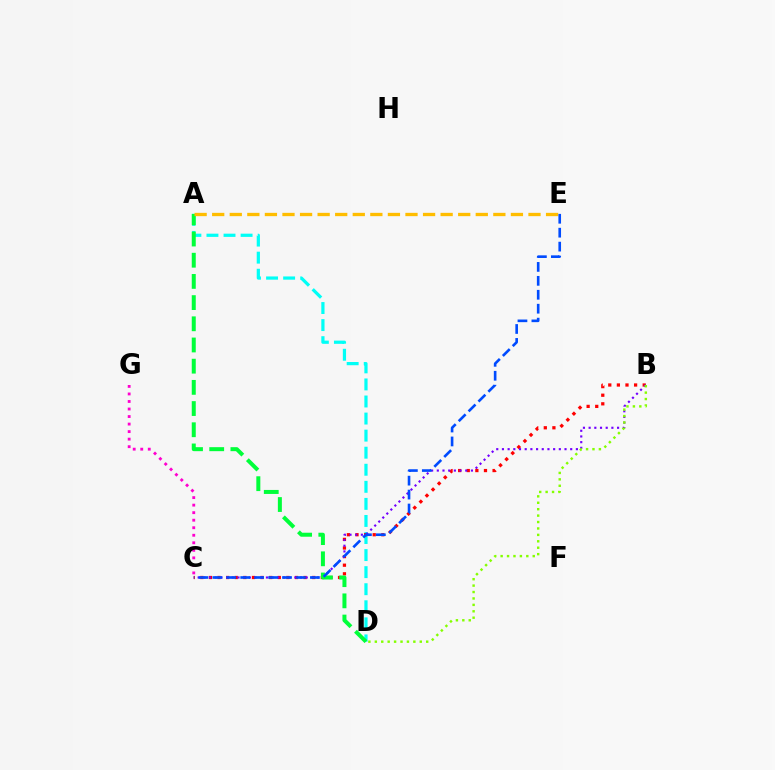{('A', 'D'): [{'color': '#00fff6', 'line_style': 'dashed', 'thickness': 2.32}, {'color': '#00ff39', 'line_style': 'dashed', 'thickness': 2.88}], ('B', 'C'): [{'color': '#ff0000', 'line_style': 'dotted', 'thickness': 2.34}, {'color': '#7200ff', 'line_style': 'dotted', 'thickness': 1.55}], ('B', 'D'): [{'color': '#84ff00', 'line_style': 'dotted', 'thickness': 1.74}], ('A', 'E'): [{'color': '#ffbd00', 'line_style': 'dashed', 'thickness': 2.39}], ('C', 'E'): [{'color': '#004bff', 'line_style': 'dashed', 'thickness': 1.89}], ('C', 'G'): [{'color': '#ff00cf', 'line_style': 'dotted', 'thickness': 2.05}]}